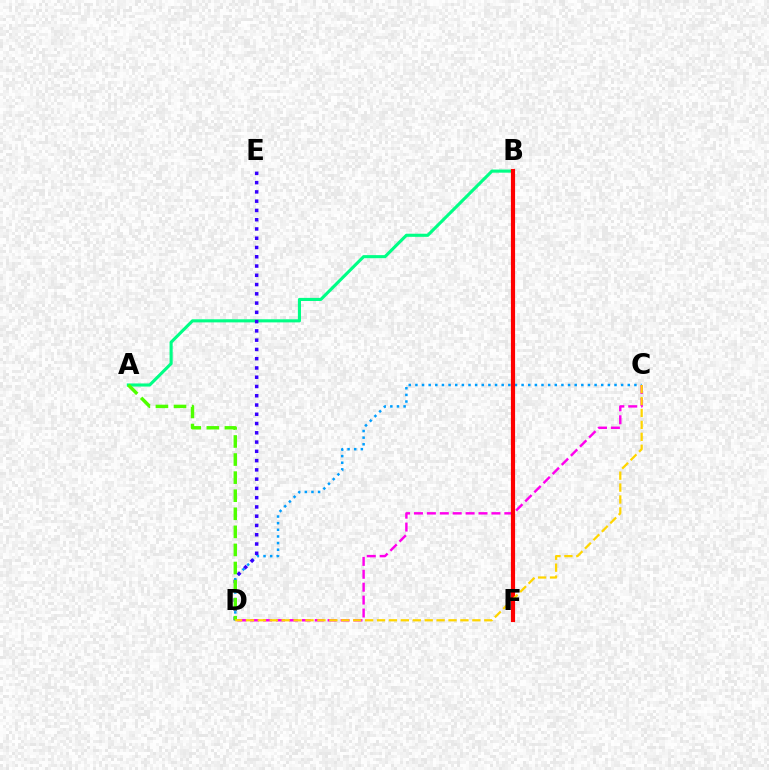{('C', 'D'): [{'color': '#ff00ed', 'line_style': 'dashed', 'thickness': 1.75}, {'color': '#009eff', 'line_style': 'dotted', 'thickness': 1.8}, {'color': '#ffd500', 'line_style': 'dashed', 'thickness': 1.62}], ('A', 'B'): [{'color': '#00ff86', 'line_style': 'solid', 'thickness': 2.24}], ('D', 'E'): [{'color': '#3700ff', 'line_style': 'dotted', 'thickness': 2.52}], ('B', 'F'): [{'color': '#ff0000', 'line_style': 'solid', 'thickness': 3.0}], ('A', 'D'): [{'color': '#4fff00', 'line_style': 'dashed', 'thickness': 2.46}]}